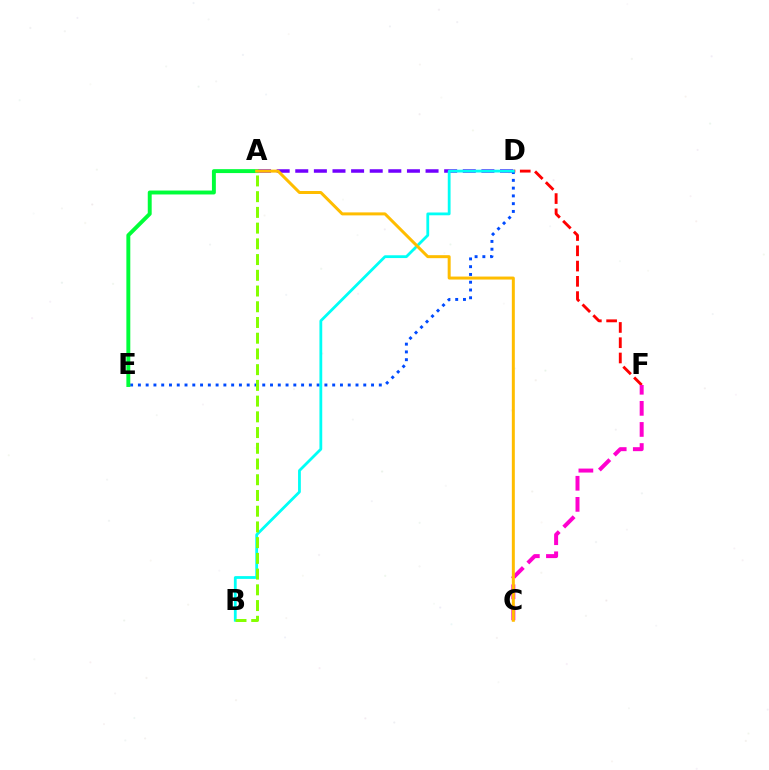{('D', 'F'): [{'color': '#ff0000', 'line_style': 'dashed', 'thickness': 2.07}], ('A', 'D'): [{'color': '#7200ff', 'line_style': 'dashed', 'thickness': 2.53}], ('D', 'E'): [{'color': '#004bff', 'line_style': 'dotted', 'thickness': 2.11}], ('B', 'D'): [{'color': '#00fff6', 'line_style': 'solid', 'thickness': 2.01}], ('A', 'E'): [{'color': '#00ff39', 'line_style': 'solid', 'thickness': 2.82}], ('C', 'F'): [{'color': '#ff00cf', 'line_style': 'dashed', 'thickness': 2.87}], ('A', 'C'): [{'color': '#ffbd00', 'line_style': 'solid', 'thickness': 2.16}], ('A', 'B'): [{'color': '#84ff00', 'line_style': 'dashed', 'thickness': 2.14}]}